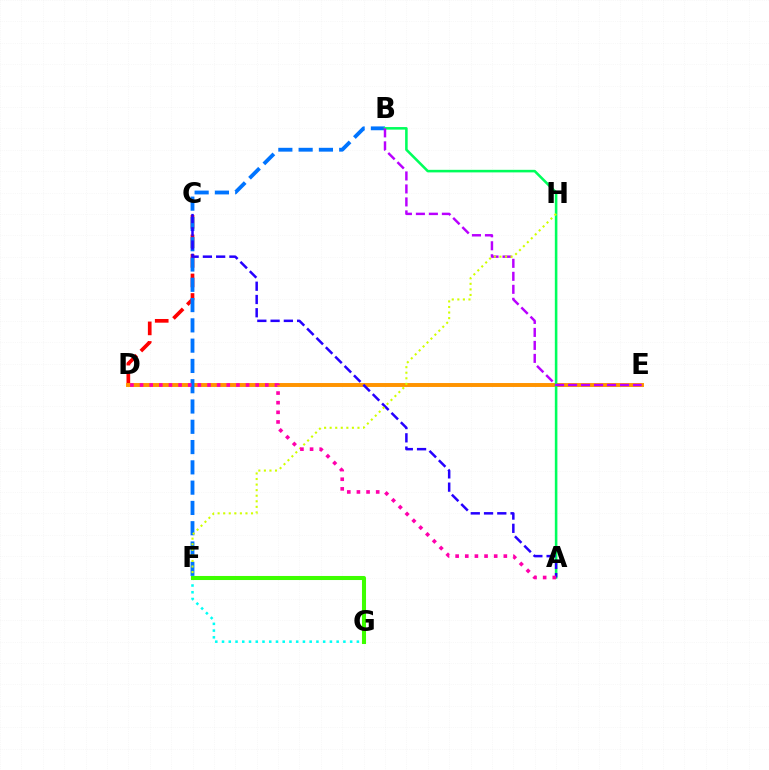{('C', 'D'): [{'color': '#ff0000', 'line_style': 'dashed', 'thickness': 2.66}], ('D', 'E'): [{'color': '#ff9400', 'line_style': 'solid', 'thickness': 2.83}], ('B', 'F'): [{'color': '#0074ff', 'line_style': 'dashed', 'thickness': 2.76}], ('A', 'B'): [{'color': '#00ff5c', 'line_style': 'solid', 'thickness': 1.85}], ('A', 'C'): [{'color': '#2500ff', 'line_style': 'dashed', 'thickness': 1.8}], ('B', 'E'): [{'color': '#b900ff', 'line_style': 'dashed', 'thickness': 1.76}], ('F', 'H'): [{'color': '#d1ff00', 'line_style': 'dotted', 'thickness': 1.51}], ('F', 'G'): [{'color': '#00fff6', 'line_style': 'dotted', 'thickness': 1.83}, {'color': '#3dff00', 'line_style': 'solid', 'thickness': 2.92}], ('A', 'D'): [{'color': '#ff00ac', 'line_style': 'dotted', 'thickness': 2.62}]}